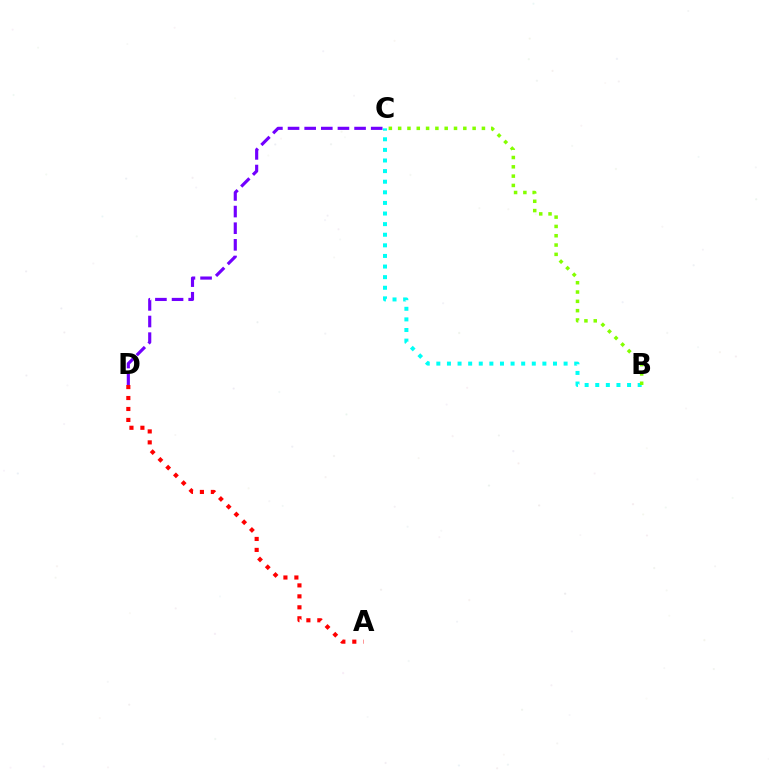{('C', 'D'): [{'color': '#7200ff', 'line_style': 'dashed', 'thickness': 2.26}], ('B', 'C'): [{'color': '#00fff6', 'line_style': 'dotted', 'thickness': 2.88}, {'color': '#84ff00', 'line_style': 'dotted', 'thickness': 2.53}], ('A', 'D'): [{'color': '#ff0000', 'line_style': 'dotted', 'thickness': 2.98}]}